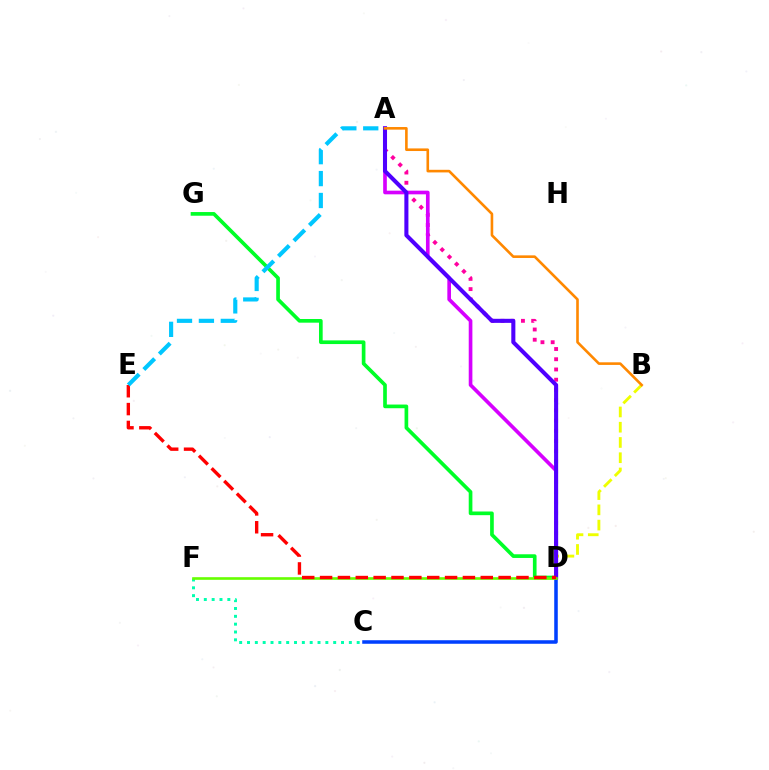{('A', 'D'): [{'color': '#ff00a0', 'line_style': 'dotted', 'thickness': 2.78}, {'color': '#d600ff', 'line_style': 'solid', 'thickness': 2.63}, {'color': '#4f00ff', 'line_style': 'solid', 'thickness': 2.93}], ('C', 'D'): [{'color': '#003fff', 'line_style': 'solid', 'thickness': 2.55}], ('B', 'D'): [{'color': '#eeff00', 'line_style': 'dashed', 'thickness': 2.07}], ('D', 'G'): [{'color': '#00ff27', 'line_style': 'solid', 'thickness': 2.65}], ('C', 'F'): [{'color': '#00ffaf', 'line_style': 'dotted', 'thickness': 2.13}], ('D', 'F'): [{'color': '#66ff00', 'line_style': 'solid', 'thickness': 1.9}], ('D', 'E'): [{'color': '#ff0000', 'line_style': 'dashed', 'thickness': 2.43}], ('A', 'E'): [{'color': '#00c7ff', 'line_style': 'dashed', 'thickness': 2.98}], ('A', 'B'): [{'color': '#ff8800', 'line_style': 'solid', 'thickness': 1.88}]}